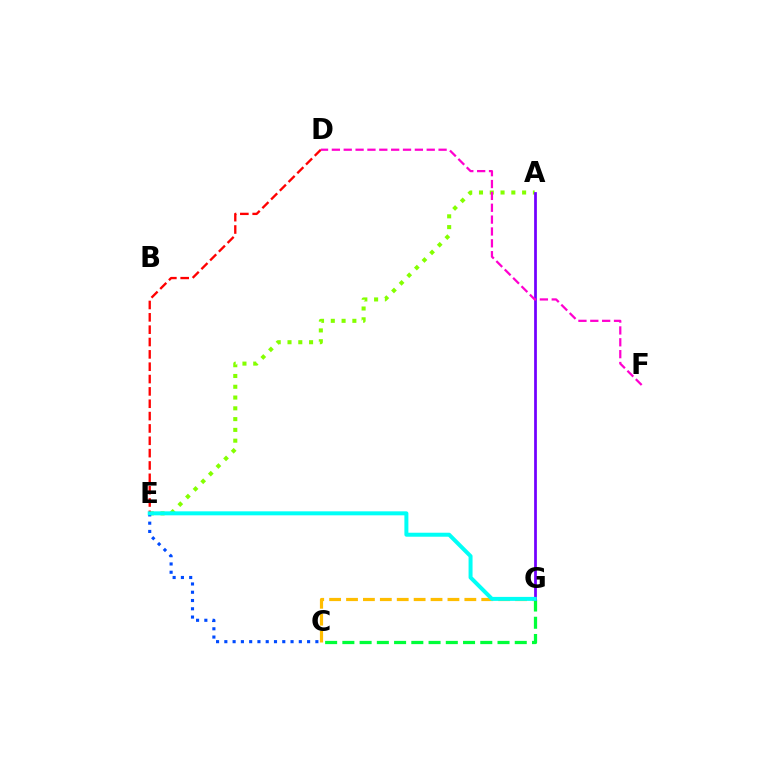{('A', 'E'): [{'color': '#84ff00', 'line_style': 'dotted', 'thickness': 2.93}], ('C', 'E'): [{'color': '#004bff', 'line_style': 'dotted', 'thickness': 2.25}], ('C', 'G'): [{'color': '#ffbd00', 'line_style': 'dashed', 'thickness': 2.3}, {'color': '#00ff39', 'line_style': 'dashed', 'thickness': 2.34}], ('A', 'G'): [{'color': '#7200ff', 'line_style': 'solid', 'thickness': 1.98}], ('D', 'E'): [{'color': '#ff0000', 'line_style': 'dashed', 'thickness': 1.68}], ('D', 'F'): [{'color': '#ff00cf', 'line_style': 'dashed', 'thickness': 1.61}], ('E', 'G'): [{'color': '#00fff6', 'line_style': 'solid', 'thickness': 2.87}]}